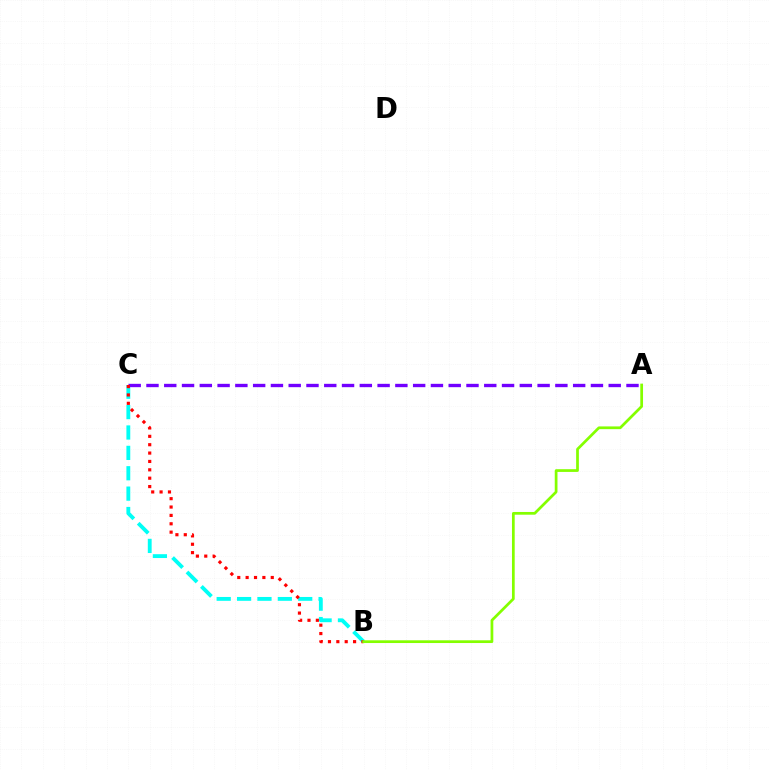{('B', 'C'): [{'color': '#00fff6', 'line_style': 'dashed', 'thickness': 2.77}, {'color': '#ff0000', 'line_style': 'dotted', 'thickness': 2.27}], ('A', 'C'): [{'color': '#7200ff', 'line_style': 'dashed', 'thickness': 2.42}], ('A', 'B'): [{'color': '#84ff00', 'line_style': 'solid', 'thickness': 1.97}]}